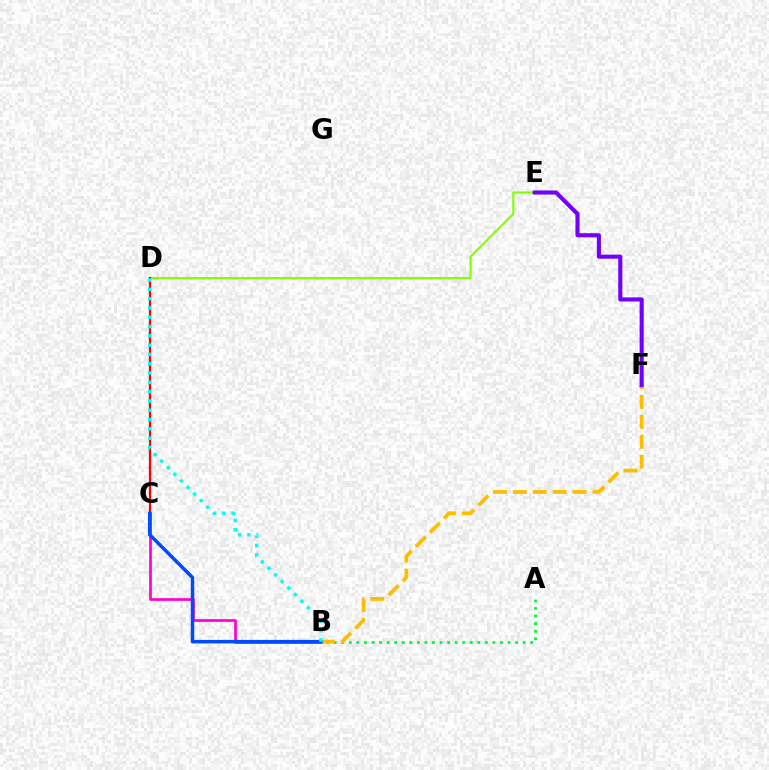{('A', 'B'): [{'color': '#00ff39', 'line_style': 'dotted', 'thickness': 2.05}], ('B', 'C'): [{'color': '#ff00cf', 'line_style': 'solid', 'thickness': 1.94}, {'color': '#004bff', 'line_style': 'solid', 'thickness': 2.51}], ('D', 'E'): [{'color': '#84ff00', 'line_style': 'solid', 'thickness': 1.52}], ('B', 'F'): [{'color': '#ffbd00', 'line_style': 'dashed', 'thickness': 2.71}], ('E', 'F'): [{'color': '#7200ff', 'line_style': 'solid', 'thickness': 2.95}], ('C', 'D'): [{'color': '#ff0000', 'line_style': 'solid', 'thickness': 1.62}], ('B', 'D'): [{'color': '#00fff6', 'line_style': 'dotted', 'thickness': 2.53}]}